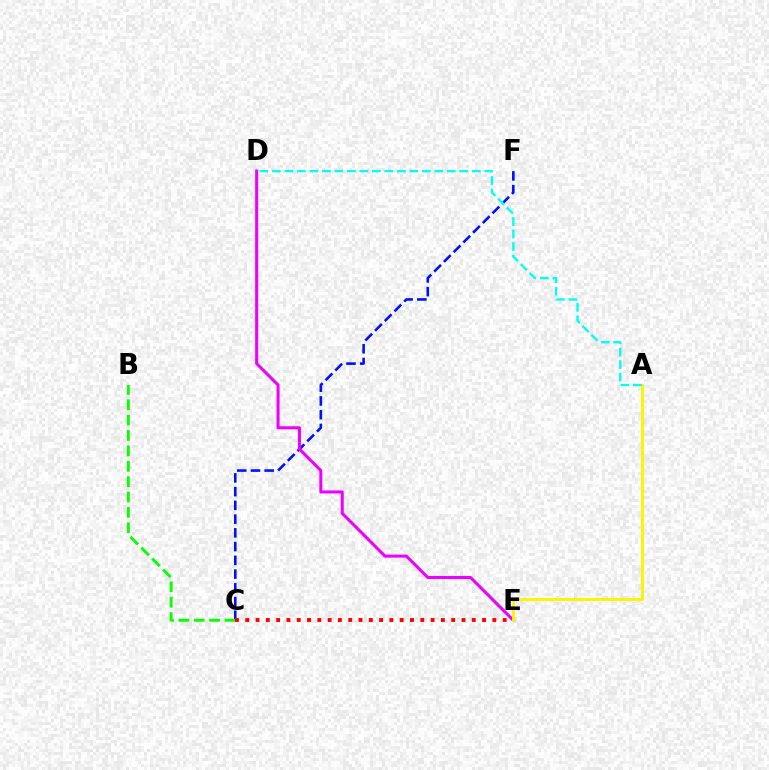{('C', 'F'): [{'color': '#0010ff', 'line_style': 'dashed', 'thickness': 1.87}], ('B', 'C'): [{'color': '#08ff00', 'line_style': 'dashed', 'thickness': 2.09}], ('D', 'E'): [{'color': '#ee00ff', 'line_style': 'solid', 'thickness': 2.19}], ('A', 'E'): [{'color': '#fcf500', 'line_style': 'solid', 'thickness': 2.11}], ('A', 'D'): [{'color': '#00fff6', 'line_style': 'dashed', 'thickness': 1.7}], ('C', 'E'): [{'color': '#ff0000', 'line_style': 'dotted', 'thickness': 2.8}]}